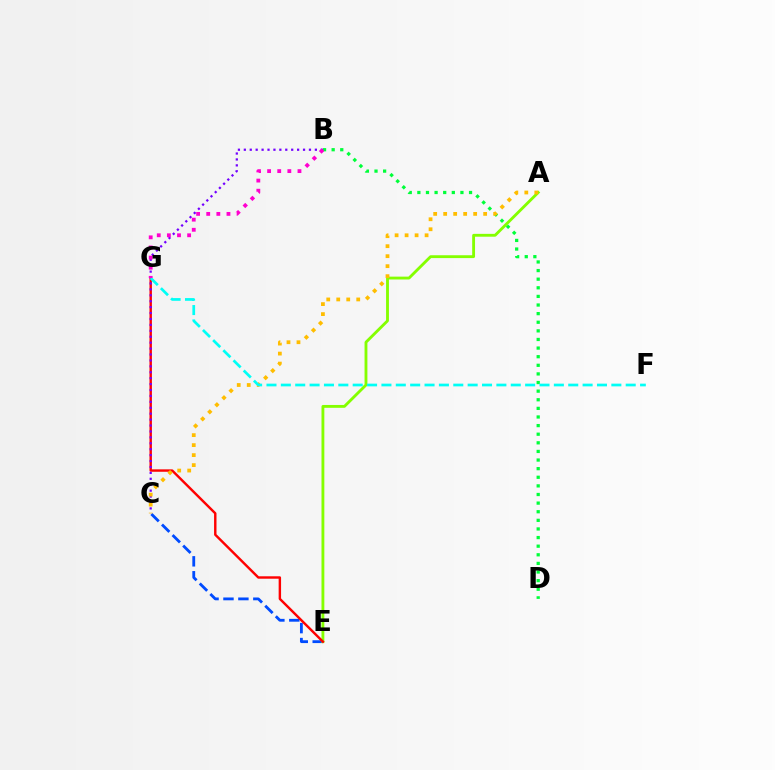{('B', 'D'): [{'color': '#00ff39', 'line_style': 'dotted', 'thickness': 2.34}], ('C', 'E'): [{'color': '#004bff', 'line_style': 'dashed', 'thickness': 2.03}], ('A', 'E'): [{'color': '#84ff00', 'line_style': 'solid', 'thickness': 2.05}], ('E', 'G'): [{'color': '#ff0000', 'line_style': 'solid', 'thickness': 1.74}], ('B', 'C'): [{'color': '#7200ff', 'line_style': 'dotted', 'thickness': 1.61}], ('A', 'C'): [{'color': '#ffbd00', 'line_style': 'dotted', 'thickness': 2.72}], ('F', 'G'): [{'color': '#00fff6', 'line_style': 'dashed', 'thickness': 1.95}], ('B', 'G'): [{'color': '#ff00cf', 'line_style': 'dotted', 'thickness': 2.75}]}